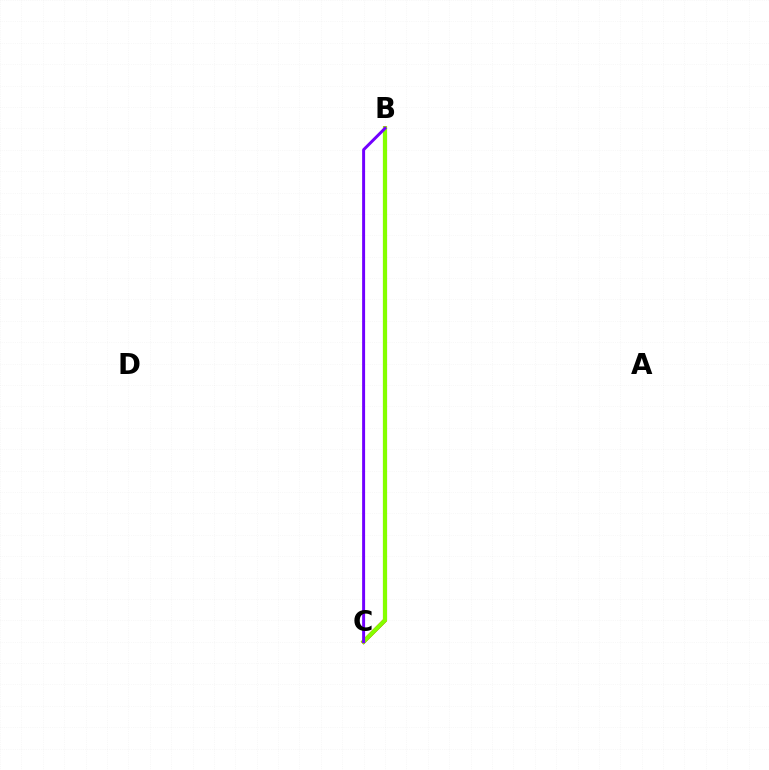{('B', 'C'): [{'color': '#00fff6', 'line_style': 'dashed', 'thickness': 2.13}, {'color': '#ff0000', 'line_style': 'solid', 'thickness': 2.92}, {'color': '#84ff00', 'line_style': 'solid', 'thickness': 3.0}, {'color': '#7200ff', 'line_style': 'solid', 'thickness': 2.13}]}